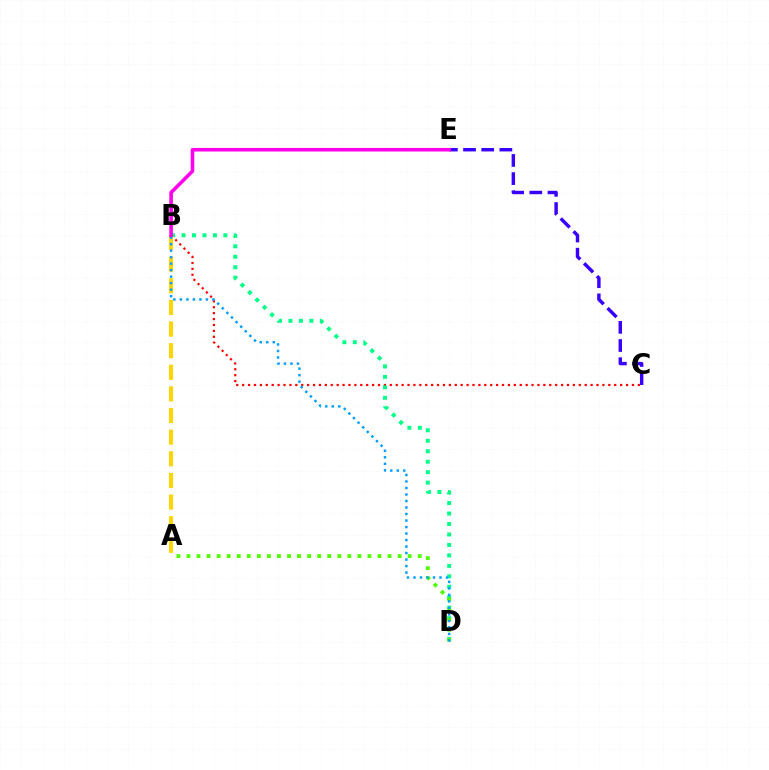{('B', 'C'): [{'color': '#ff0000', 'line_style': 'dotted', 'thickness': 1.6}], ('B', 'D'): [{'color': '#00ff86', 'line_style': 'dotted', 'thickness': 2.84}, {'color': '#009eff', 'line_style': 'dotted', 'thickness': 1.77}], ('C', 'E'): [{'color': '#3700ff', 'line_style': 'dashed', 'thickness': 2.47}], ('A', 'D'): [{'color': '#4fff00', 'line_style': 'dotted', 'thickness': 2.73}], ('A', 'B'): [{'color': '#ffd500', 'line_style': 'dashed', 'thickness': 2.94}], ('B', 'E'): [{'color': '#ff00ed', 'line_style': 'solid', 'thickness': 2.57}]}